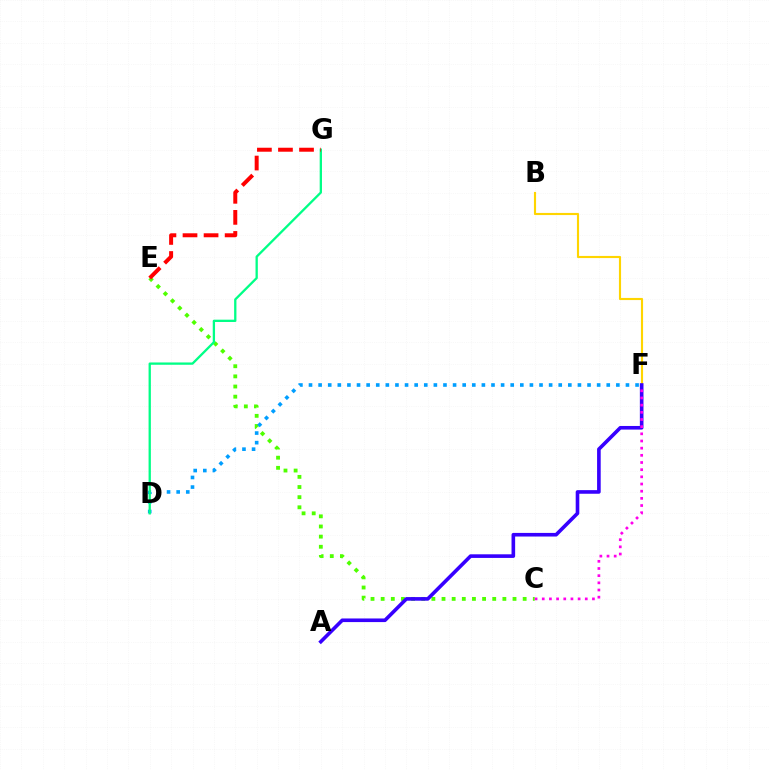{('C', 'E'): [{'color': '#4fff00', 'line_style': 'dotted', 'thickness': 2.76}], ('D', 'F'): [{'color': '#009eff', 'line_style': 'dotted', 'thickness': 2.61}], ('B', 'F'): [{'color': '#ffd500', 'line_style': 'solid', 'thickness': 1.54}], ('A', 'F'): [{'color': '#3700ff', 'line_style': 'solid', 'thickness': 2.6}], ('D', 'G'): [{'color': '#00ff86', 'line_style': 'solid', 'thickness': 1.66}], ('C', 'F'): [{'color': '#ff00ed', 'line_style': 'dotted', 'thickness': 1.95}], ('E', 'G'): [{'color': '#ff0000', 'line_style': 'dashed', 'thickness': 2.86}]}